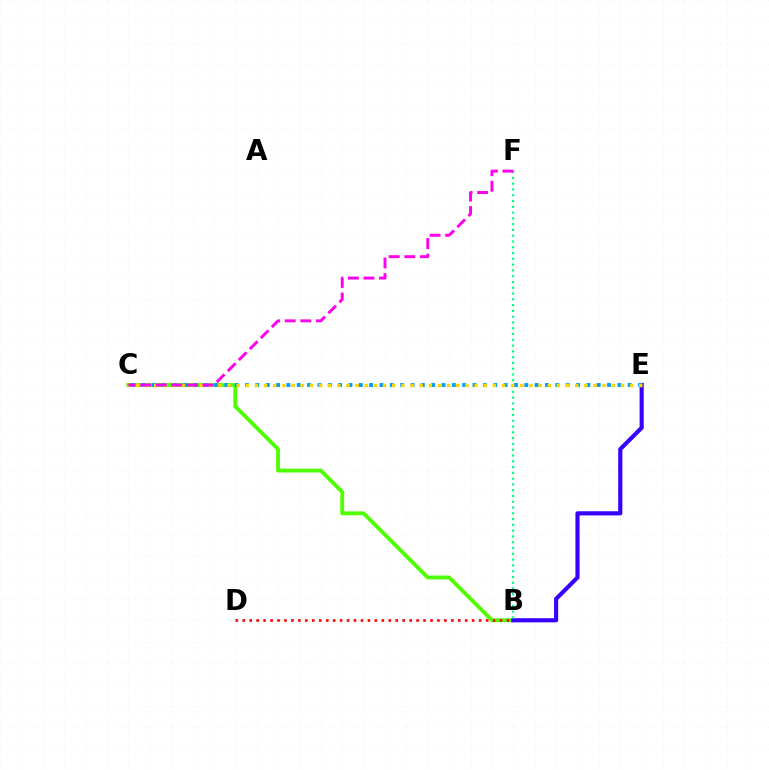{('B', 'C'): [{'color': '#4fff00', 'line_style': 'solid', 'thickness': 2.79}], ('B', 'E'): [{'color': '#3700ff', 'line_style': 'solid', 'thickness': 2.99}], ('B', 'F'): [{'color': '#00ff86', 'line_style': 'dotted', 'thickness': 1.57}], ('C', 'E'): [{'color': '#009eff', 'line_style': 'dotted', 'thickness': 2.81}, {'color': '#ffd500', 'line_style': 'dotted', 'thickness': 2.49}], ('B', 'D'): [{'color': '#ff0000', 'line_style': 'dotted', 'thickness': 1.89}], ('C', 'F'): [{'color': '#ff00ed', 'line_style': 'dashed', 'thickness': 2.11}]}